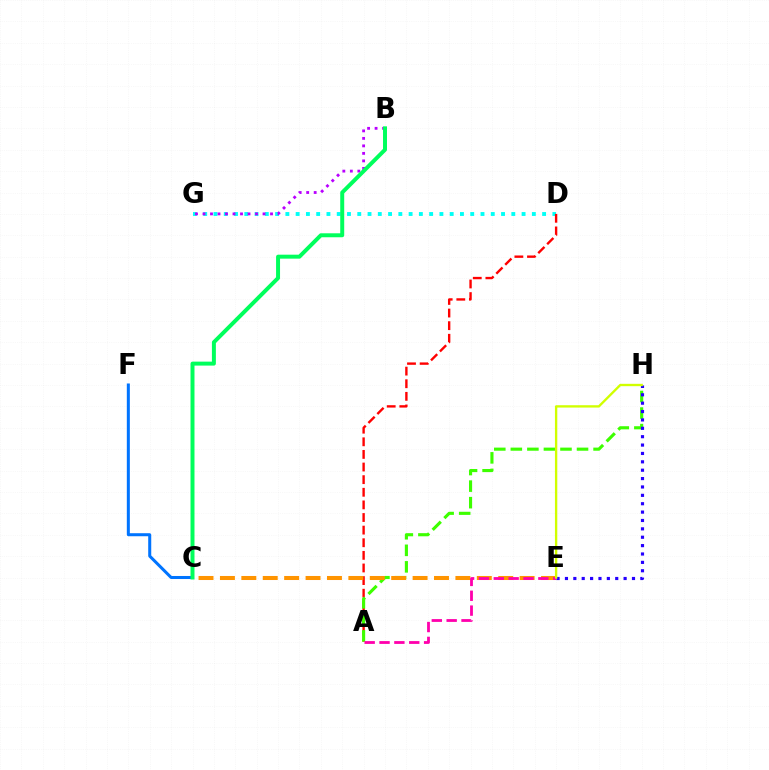{('D', 'G'): [{'color': '#00fff6', 'line_style': 'dotted', 'thickness': 2.79}], ('A', 'D'): [{'color': '#ff0000', 'line_style': 'dashed', 'thickness': 1.71}], ('B', 'G'): [{'color': '#b900ff', 'line_style': 'dotted', 'thickness': 2.04}], ('A', 'H'): [{'color': '#3dff00', 'line_style': 'dashed', 'thickness': 2.25}], ('C', 'E'): [{'color': '#ff9400', 'line_style': 'dashed', 'thickness': 2.91}], ('A', 'E'): [{'color': '#ff00ac', 'line_style': 'dashed', 'thickness': 2.02}], ('E', 'H'): [{'color': '#2500ff', 'line_style': 'dotted', 'thickness': 2.28}, {'color': '#d1ff00', 'line_style': 'solid', 'thickness': 1.69}], ('C', 'F'): [{'color': '#0074ff', 'line_style': 'solid', 'thickness': 2.18}], ('B', 'C'): [{'color': '#00ff5c', 'line_style': 'solid', 'thickness': 2.86}]}